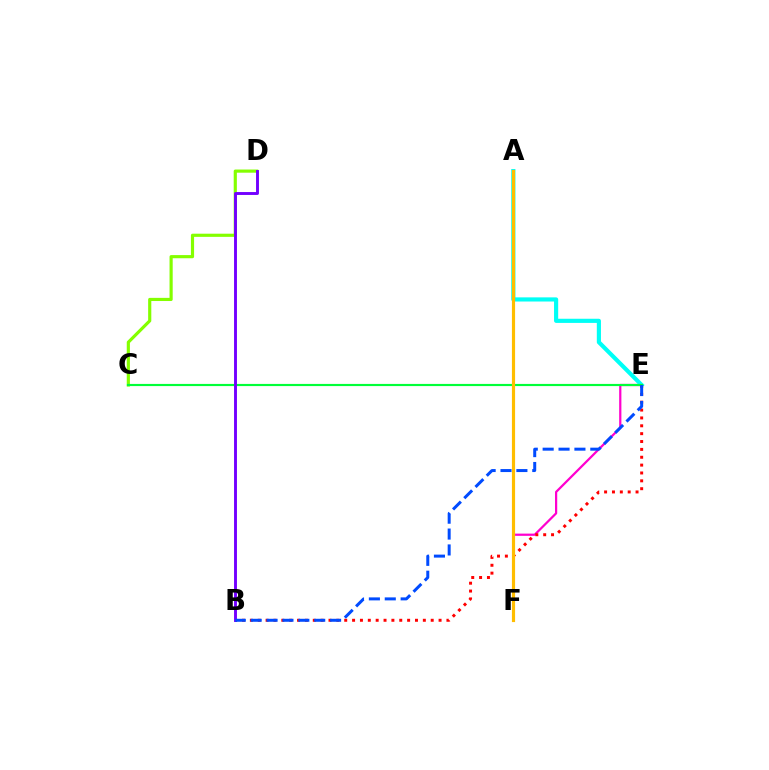{('E', 'F'): [{'color': '#ff00cf', 'line_style': 'solid', 'thickness': 1.6}], ('C', 'D'): [{'color': '#84ff00', 'line_style': 'solid', 'thickness': 2.28}], ('A', 'E'): [{'color': '#00fff6', 'line_style': 'solid', 'thickness': 2.99}], ('B', 'E'): [{'color': '#ff0000', 'line_style': 'dotted', 'thickness': 2.14}, {'color': '#004bff', 'line_style': 'dashed', 'thickness': 2.16}], ('C', 'E'): [{'color': '#00ff39', 'line_style': 'solid', 'thickness': 1.56}], ('A', 'F'): [{'color': '#ffbd00', 'line_style': 'solid', 'thickness': 2.28}], ('B', 'D'): [{'color': '#7200ff', 'line_style': 'solid', 'thickness': 2.09}]}